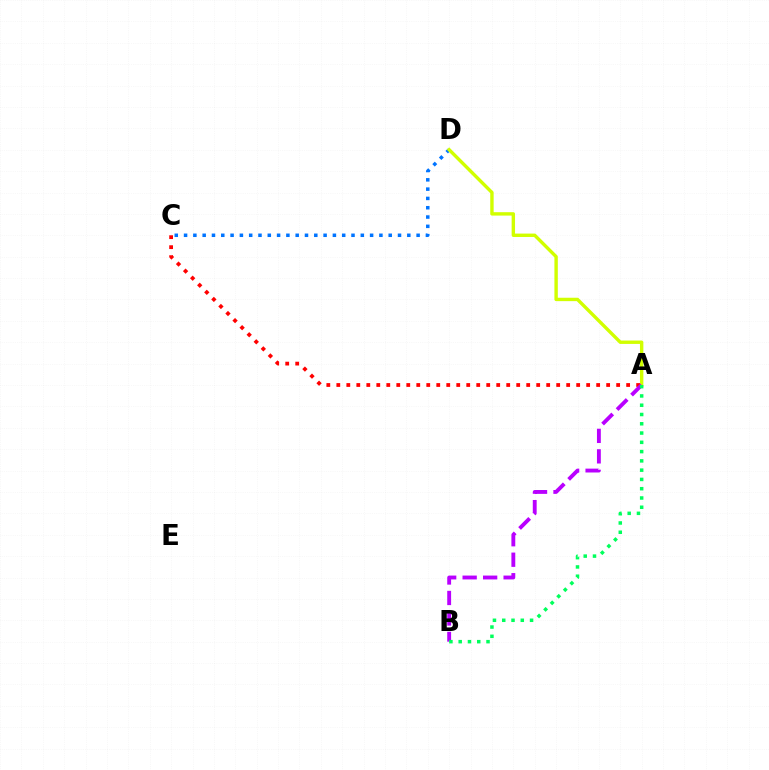{('C', 'D'): [{'color': '#0074ff', 'line_style': 'dotted', 'thickness': 2.53}], ('A', 'D'): [{'color': '#d1ff00', 'line_style': 'solid', 'thickness': 2.45}], ('A', 'C'): [{'color': '#ff0000', 'line_style': 'dotted', 'thickness': 2.72}], ('A', 'B'): [{'color': '#b900ff', 'line_style': 'dashed', 'thickness': 2.78}, {'color': '#00ff5c', 'line_style': 'dotted', 'thickness': 2.52}]}